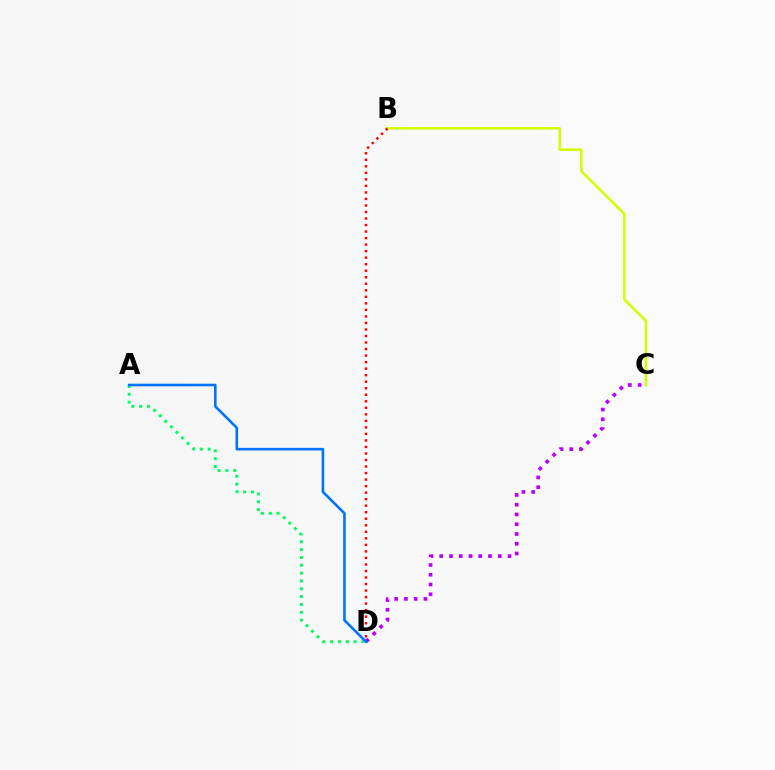{('A', 'D'): [{'color': '#00ff5c', 'line_style': 'dotted', 'thickness': 2.13}, {'color': '#0074ff', 'line_style': 'solid', 'thickness': 1.88}], ('B', 'C'): [{'color': '#d1ff00', 'line_style': 'solid', 'thickness': 1.84}], ('B', 'D'): [{'color': '#ff0000', 'line_style': 'dotted', 'thickness': 1.77}], ('C', 'D'): [{'color': '#b900ff', 'line_style': 'dotted', 'thickness': 2.65}]}